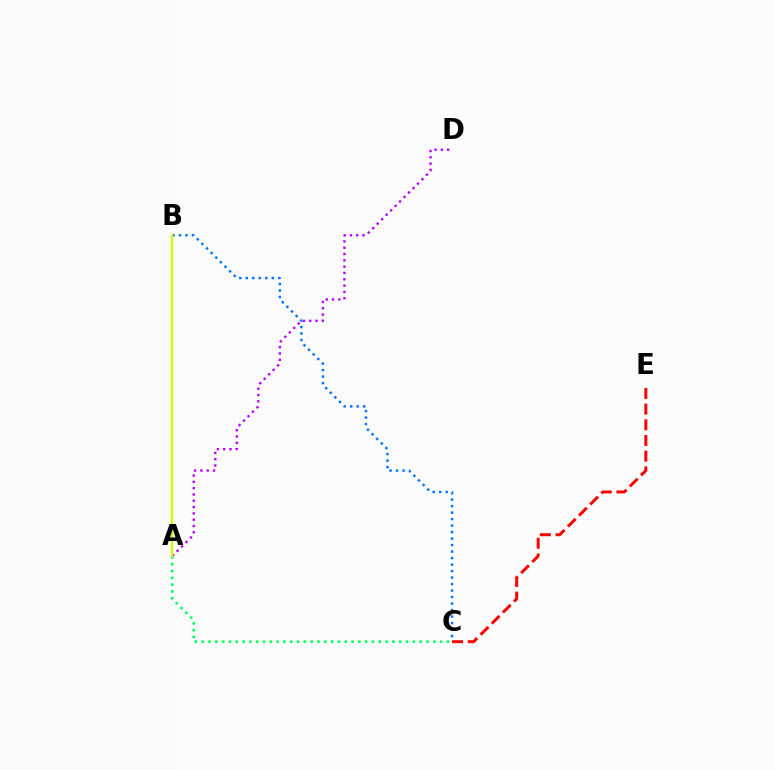{('A', 'D'): [{'color': '#b900ff', 'line_style': 'dotted', 'thickness': 1.71}], ('C', 'E'): [{'color': '#ff0000', 'line_style': 'dashed', 'thickness': 2.13}], ('B', 'C'): [{'color': '#0074ff', 'line_style': 'dotted', 'thickness': 1.77}], ('A', 'C'): [{'color': '#00ff5c', 'line_style': 'dotted', 'thickness': 1.85}], ('A', 'B'): [{'color': '#d1ff00', 'line_style': 'solid', 'thickness': 1.7}]}